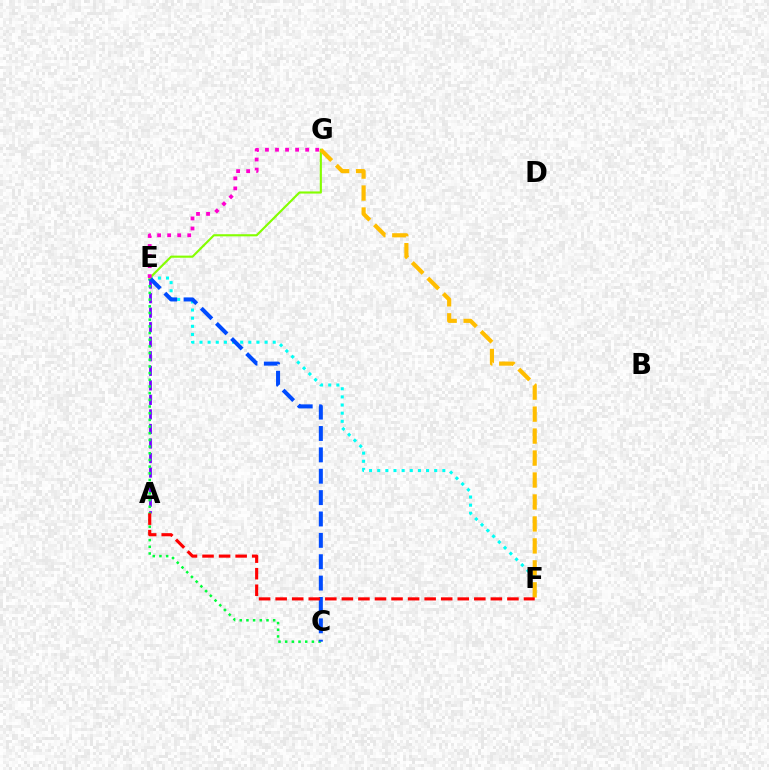{('E', 'F'): [{'color': '#00fff6', 'line_style': 'dotted', 'thickness': 2.21}], ('A', 'E'): [{'color': '#7200ff', 'line_style': 'dashed', 'thickness': 1.97}], ('C', 'E'): [{'color': '#00ff39', 'line_style': 'dotted', 'thickness': 1.82}, {'color': '#004bff', 'line_style': 'dashed', 'thickness': 2.9}], ('E', 'G'): [{'color': '#84ff00', 'line_style': 'solid', 'thickness': 1.54}, {'color': '#ff00cf', 'line_style': 'dotted', 'thickness': 2.73}], ('F', 'G'): [{'color': '#ffbd00', 'line_style': 'dashed', 'thickness': 2.98}], ('A', 'F'): [{'color': '#ff0000', 'line_style': 'dashed', 'thickness': 2.25}]}